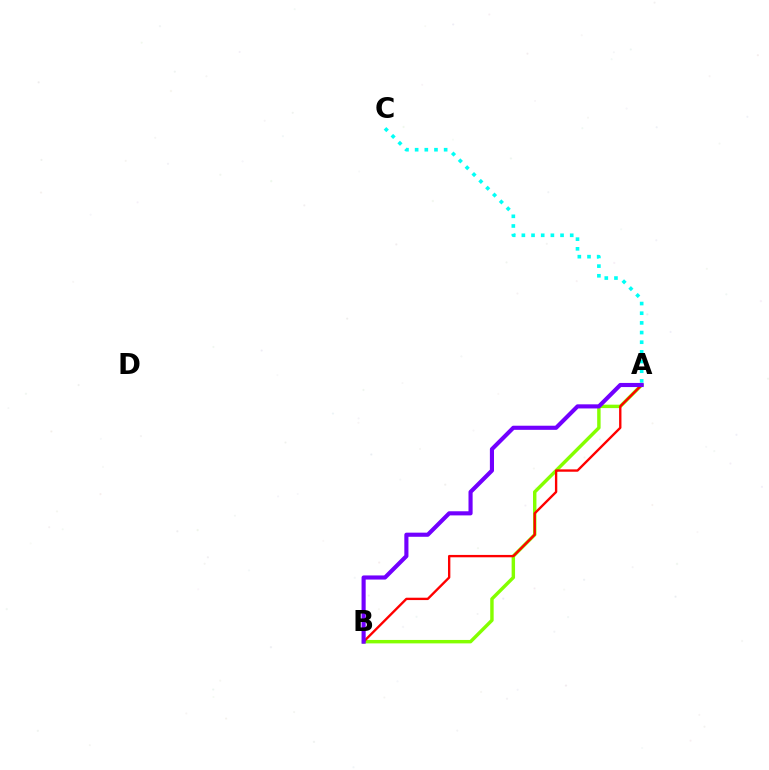{('A', 'C'): [{'color': '#00fff6', 'line_style': 'dotted', 'thickness': 2.63}], ('A', 'B'): [{'color': '#84ff00', 'line_style': 'solid', 'thickness': 2.47}, {'color': '#ff0000', 'line_style': 'solid', 'thickness': 1.7}, {'color': '#7200ff', 'line_style': 'solid', 'thickness': 2.97}]}